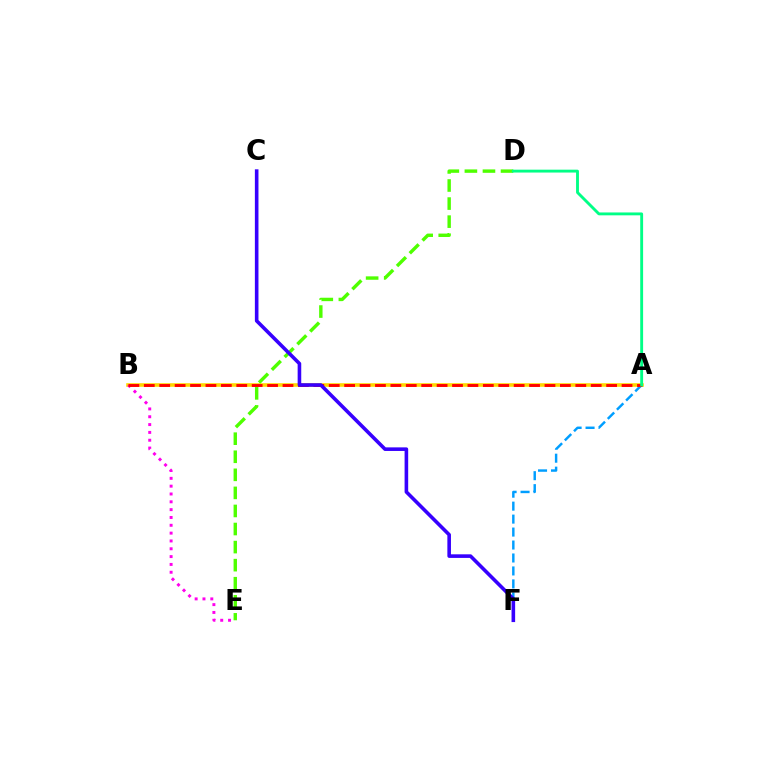{('A', 'F'): [{'color': '#009eff', 'line_style': 'dashed', 'thickness': 1.76}], ('A', 'B'): [{'color': '#ffd500', 'line_style': 'solid', 'thickness': 2.58}, {'color': '#ff0000', 'line_style': 'dashed', 'thickness': 2.09}], ('B', 'E'): [{'color': '#ff00ed', 'line_style': 'dotted', 'thickness': 2.13}], ('D', 'E'): [{'color': '#4fff00', 'line_style': 'dashed', 'thickness': 2.45}], ('C', 'F'): [{'color': '#3700ff', 'line_style': 'solid', 'thickness': 2.59}], ('A', 'D'): [{'color': '#00ff86', 'line_style': 'solid', 'thickness': 2.07}]}